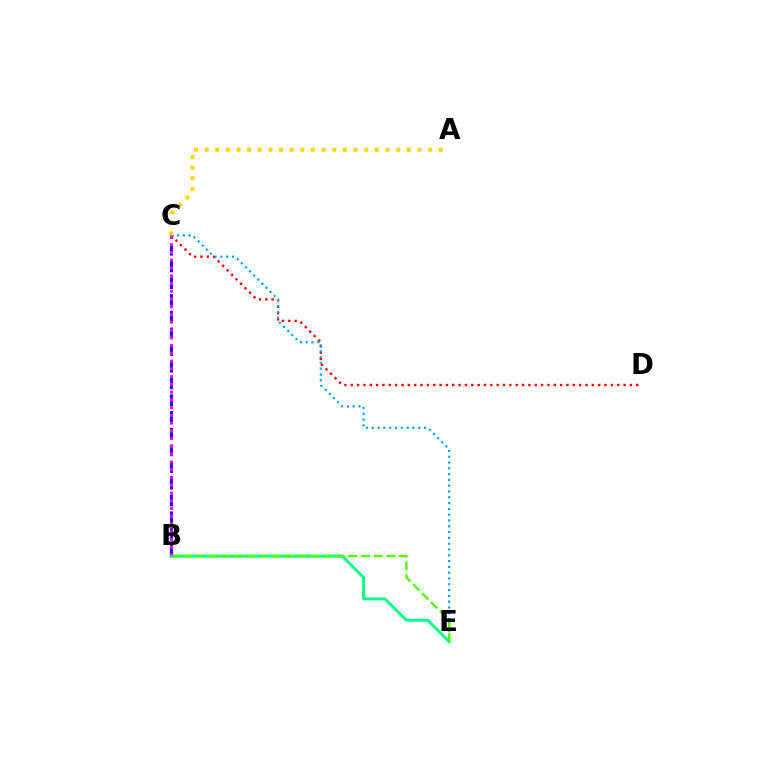{('C', 'D'): [{'color': '#ff0000', 'line_style': 'dotted', 'thickness': 1.72}], ('B', 'C'): [{'color': '#3700ff', 'line_style': 'dashed', 'thickness': 2.27}, {'color': '#ff00ed', 'line_style': 'dotted', 'thickness': 2.11}], ('B', 'E'): [{'color': '#00ff86', 'line_style': 'solid', 'thickness': 2.13}, {'color': '#4fff00', 'line_style': 'dashed', 'thickness': 1.73}], ('C', 'E'): [{'color': '#009eff', 'line_style': 'dotted', 'thickness': 1.58}], ('A', 'C'): [{'color': '#ffd500', 'line_style': 'dotted', 'thickness': 2.89}]}